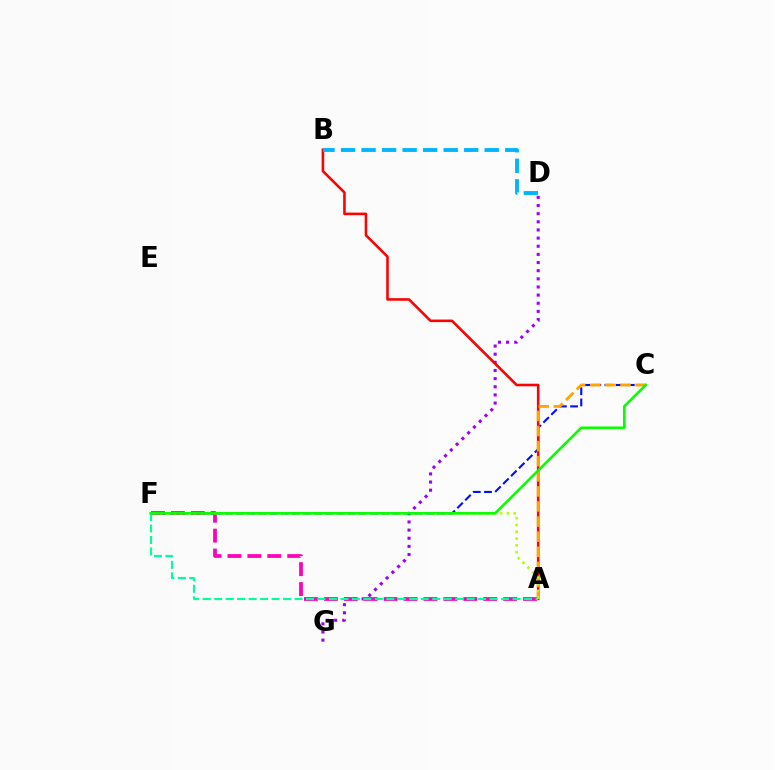{('D', 'G'): [{'color': '#9b00ff', 'line_style': 'dotted', 'thickness': 2.21}], ('C', 'F'): [{'color': '#0010ff', 'line_style': 'dashed', 'thickness': 1.52}, {'color': '#08ff00', 'line_style': 'solid', 'thickness': 1.88}], ('A', 'B'): [{'color': '#ff0000', 'line_style': 'solid', 'thickness': 1.85}], ('A', 'F'): [{'color': '#ff00bd', 'line_style': 'dashed', 'thickness': 2.71}, {'color': '#00ff9d', 'line_style': 'dashed', 'thickness': 1.56}, {'color': '#b3ff00', 'line_style': 'dotted', 'thickness': 1.85}], ('A', 'C'): [{'color': '#ffa500', 'line_style': 'dashed', 'thickness': 2.05}], ('B', 'D'): [{'color': '#00b5ff', 'line_style': 'dashed', 'thickness': 2.79}]}